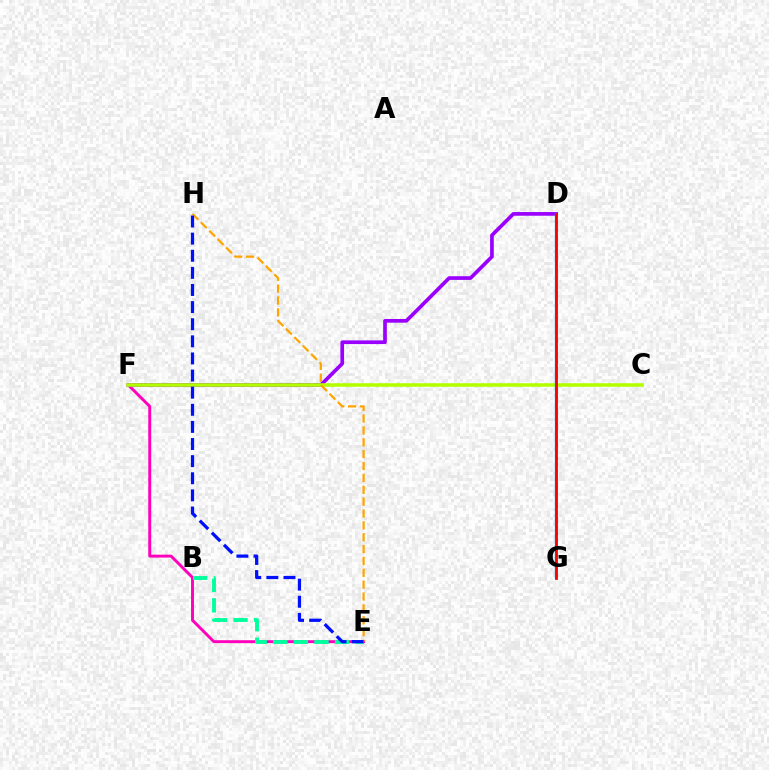{('E', 'F'): [{'color': '#ff00bd', 'line_style': 'solid', 'thickness': 2.11}], ('D', 'F'): [{'color': '#9b00ff', 'line_style': 'solid', 'thickness': 2.66}], ('C', 'F'): [{'color': '#b3ff00', 'line_style': 'solid', 'thickness': 2.56}], ('D', 'G'): [{'color': '#00b5ff', 'line_style': 'solid', 'thickness': 1.67}, {'color': '#08ff00', 'line_style': 'dotted', 'thickness': 1.88}, {'color': '#ff0000', 'line_style': 'solid', 'thickness': 2.02}], ('B', 'E'): [{'color': '#00ff9d', 'line_style': 'dashed', 'thickness': 2.8}], ('E', 'H'): [{'color': '#ffa500', 'line_style': 'dashed', 'thickness': 1.61}, {'color': '#0010ff', 'line_style': 'dashed', 'thickness': 2.33}]}